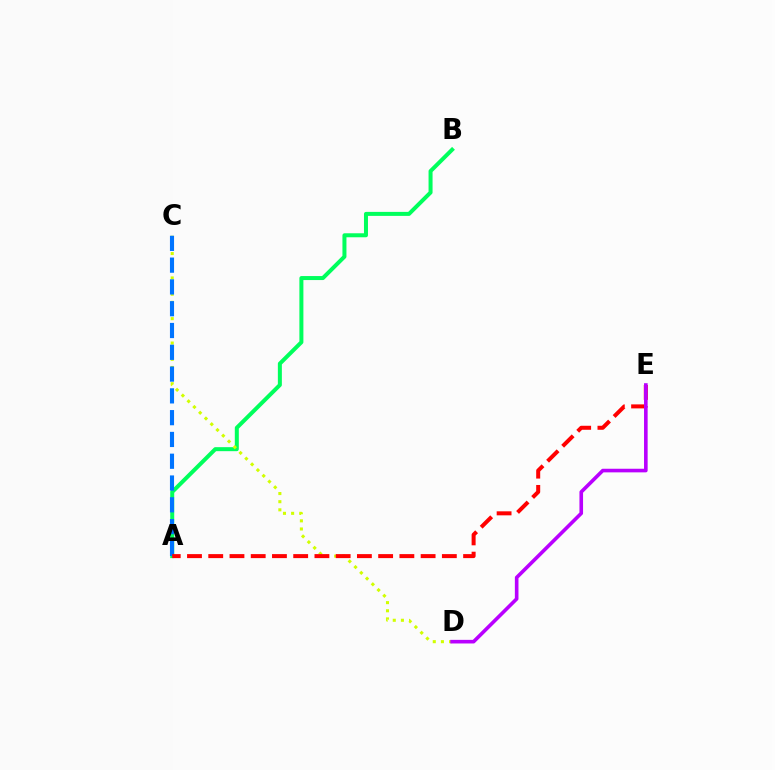{('A', 'B'): [{'color': '#00ff5c', 'line_style': 'solid', 'thickness': 2.88}], ('C', 'D'): [{'color': '#d1ff00', 'line_style': 'dotted', 'thickness': 2.21}], ('A', 'C'): [{'color': '#0074ff', 'line_style': 'dashed', 'thickness': 2.96}], ('A', 'E'): [{'color': '#ff0000', 'line_style': 'dashed', 'thickness': 2.89}], ('D', 'E'): [{'color': '#b900ff', 'line_style': 'solid', 'thickness': 2.6}]}